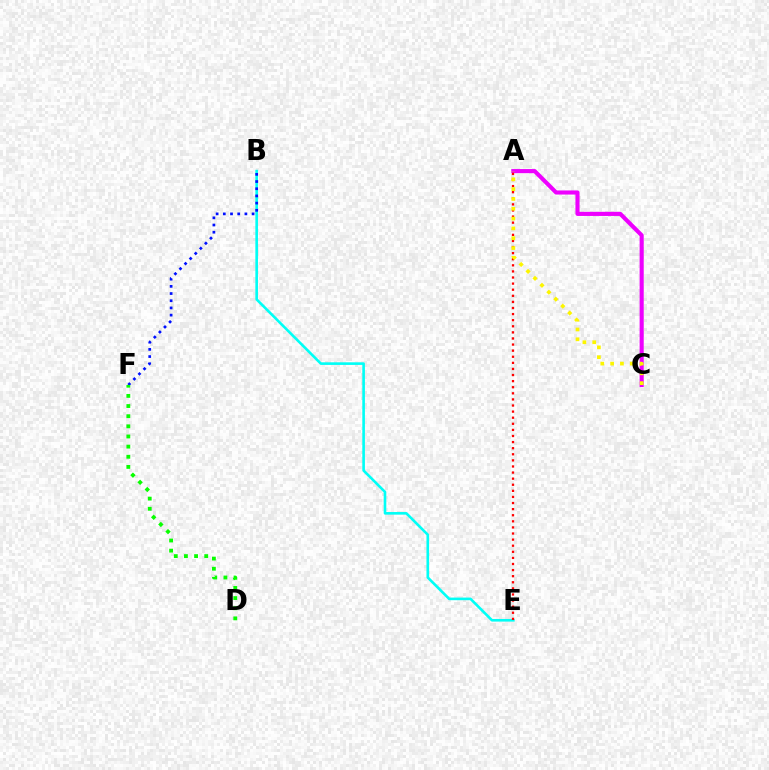{('B', 'E'): [{'color': '#00fff6', 'line_style': 'solid', 'thickness': 1.89}], ('A', 'C'): [{'color': '#ee00ff', 'line_style': 'solid', 'thickness': 2.96}, {'color': '#fcf500', 'line_style': 'dotted', 'thickness': 2.67}], ('A', 'E'): [{'color': '#ff0000', 'line_style': 'dotted', 'thickness': 1.66}], ('B', 'F'): [{'color': '#0010ff', 'line_style': 'dotted', 'thickness': 1.95}], ('D', 'F'): [{'color': '#08ff00', 'line_style': 'dotted', 'thickness': 2.76}]}